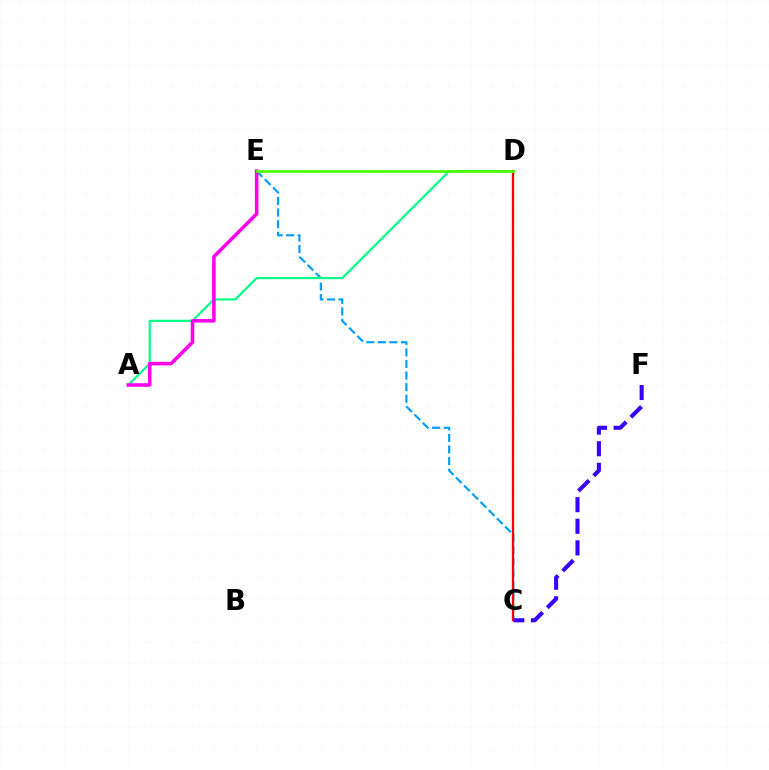{('C', 'D'): [{'color': '#ffd500', 'line_style': 'dotted', 'thickness': 1.61}, {'color': '#ff0000', 'line_style': 'solid', 'thickness': 1.66}], ('C', 'E'): [{'color': '#009eff', 'line_style': 'dashed', 'thickness': 1.57}], ('A', 'D'): [{'color': '#00ff86', 'line_style': 'solid', 'thickness': 1.57}], ('C', 'F'): [{'color': '#3700ff', 'line_style': 'dashed', 'thickness': 2.94}], ('A', 'E'): [{'color': '#ff00ed', 'line_style': 'solid', 'thickness': 2.55}], ('D', 'E'): [{'color': '#4fff00', 'line_style': 'solid', 'thickness': 1.96}]}